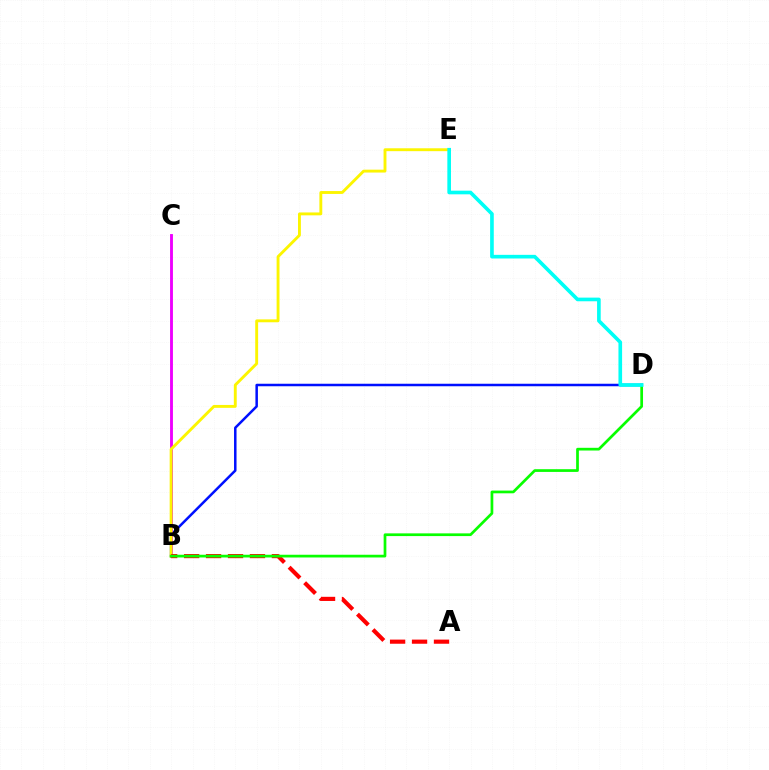{('B', 'D'): [{'color': '#0010ff', 'line_style': 'solid', 'thickness': 1.8}, {'color': '#08ff00', 'line_style': 'solid', 'thickness': 1.96}], ('B', 'C'): [{'color': '#ee00ff', 'line_style': 'solid', 'thickness': 2.07}], ('B', 'E'): [{'color': '#fcf500', 'line_style': 'solid', 'thickness': 2.08}], ('A', 'B'): [{'color': '#ff0000', 'line_style': 'dashed', 'thickness': 2.98}], ('D', 'E'): [{'color': '#00fff6', 'line_style': 'solid', 'thickness': 2.63}]}